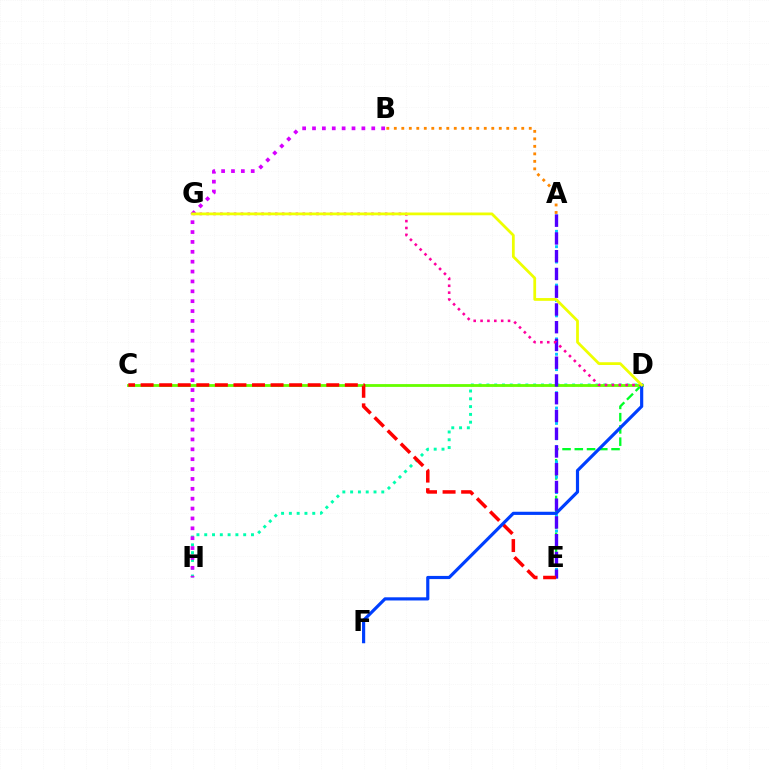{('D', 'H'): [{'color': '#00ffaf', 'line_style': 'dotted', 'thickness': 2.12}], ('D', 'E'): [{'color': '#00ff27', 'line_style': 'dashed', 'thickness': 1.66}], ('A', 'B'): [{'color': '#ff8800', 'line_style': 'dotted', 'thickness': 2.04}], ('A', 'E'): [{'color': '#00c7ff', 'line_style': 'dotted', 'thickness': 2.09}, {'color': '#4f00ff', 'line_style': 'dashed', 'thickness': 2.41}], ('C', 'D'): [{'color': '#66ff00', 'line_style': 'solid', 'thickness': 2.03}], ('D', 'G'): [{'color': '#ff00a0', 'line_style': 'dotted', 'thickness': 1.87}, {'color': '#eeff00', 'line_style': 'solid', 'thickness': 1.99}], ('C', 'E'): [{'color': '#ff0000', 'line_style': 'dashed', 'thickness': 2.52}], ('B', 'H'): [{'color': '#d600ff', 'line_style': 'dotted', 'thickness': 2.68}], ('D', 'F'): [{'color': '#003fff', 'line_style': 'solid', 'thickness': 2.28}]}